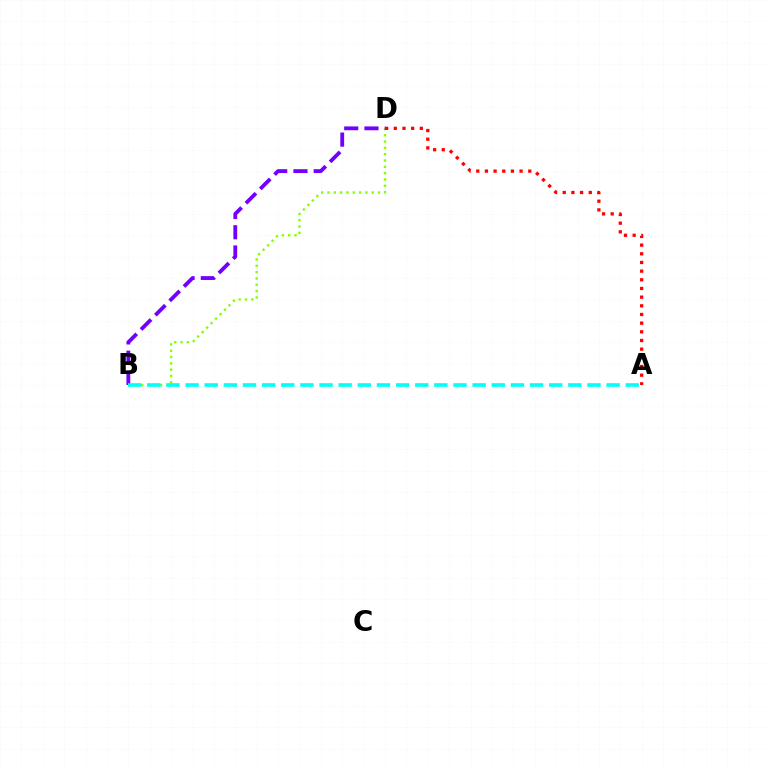{('B', 'D'): [{'color': '#84ff00', 'line_style': 'dotted', 'thickness': 1.72}, {'color': '#7200ff', 'line_style': 'dashed', 'thickness': 2.75}], ('A', 'D'): [{'color': '#ff0000', 'line_style': 'dotted', 'thickness': 2.36}], ('A', 'B'): [{'color': '#00fff6', 'line_style': 'dashed', 'thickness': 2.6}]}